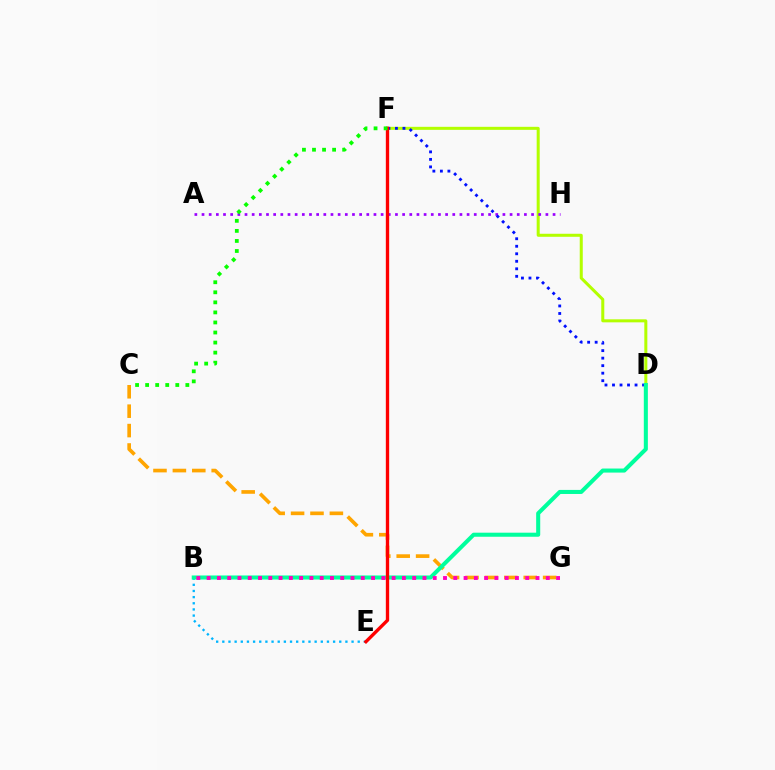{('C', 'G'): [{'color': '#ffa500', 'line_style': 'dashed', 'thickness': 2.64}], ('D', 'F'): [{'color': '#b3ff00', 'line_style': 'solid', 'thickness': 2.18}, {'color': '#0010ff', 'line_style': 'dotted', 'thickness': 2.04}], ('A', 'H'): [{'color': '#9b00ff', 'line_style': 'dotted', 'thickness': 1.95}], ('B', 'E'): [{'color': '#00b5ff', 'line_style': 'dotted', 'thickness': 1.67}], ('B', 'D'): [{'color': '#00ff9d', 'line_style': 'solid', 'thickness': 2.92}], ('E', 'F'): [{'color': '#ff0000', 'line_style': 'solid', 'thickness': 2.41}], ('B', 'G'): [{'color': '#ff00bd', 'line_style': 'dotted', 'thickness': 2.79}], ('C', 'F'): [{'color': '#08ff00', 'line_style': 'dotted', 'thickness': 2.73}]}